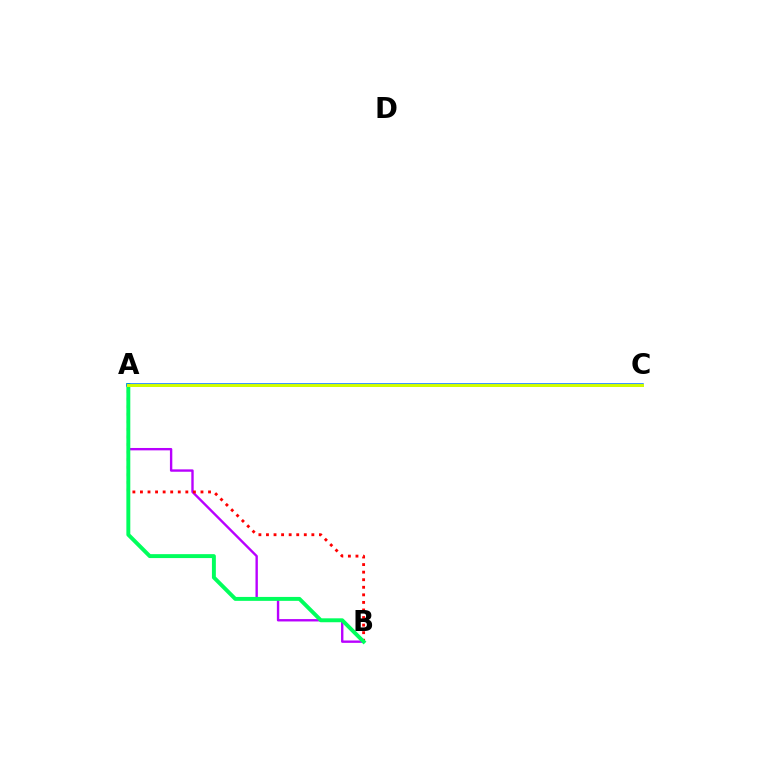{('A', 'B'): [{'color': '#b900ff', 'line_style': 'solid', 'thickness': 1.71}, {'color': '#ff0000', 'line_style': 'dotted', 'thickness': 2.06}, {'color': '#00ff5c', 'line_style': 'solid', 'thickness': 2.83}], ('A', 'C'): [{'color': '#0074ff', 'line_style': 'solid', 'thickness': 2.53}, {'color': '#d1ff00', 'line_style': 'solid', 'thickness': 2.14}]}